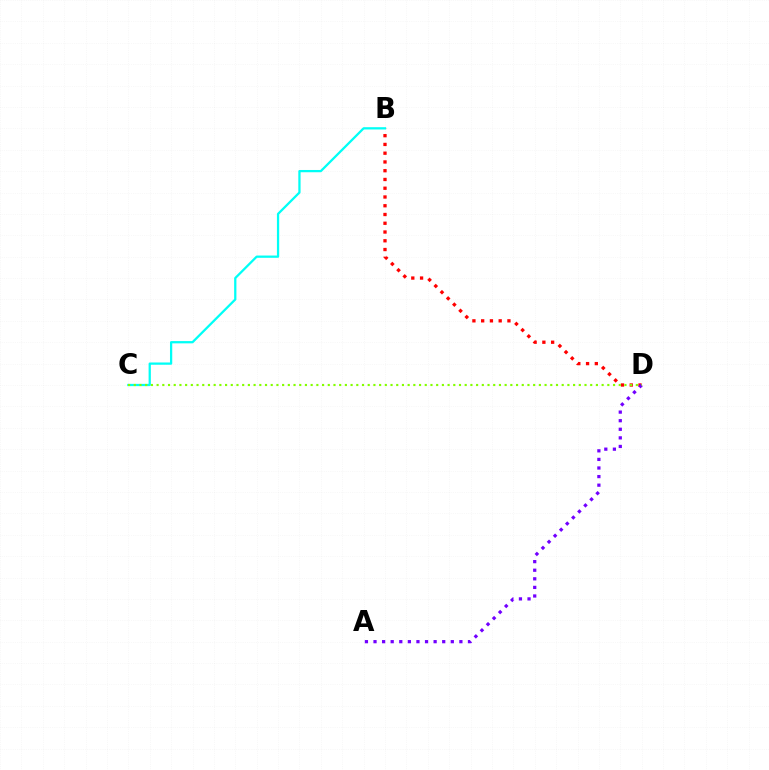{('B', 'D'): [{'color': '#ff0000', 'line_style': 'dotted', 'thickness': 2.38}], ('A', 'D'): [{'color': '#7200ff', 'line_style': 'dotted', 'thickness': 2.33}], ('B', 'C'): [{'color': '#00fff6', 'line_style': 'solid', 'thickness': 1.63}], ('C', 'D'): [{'color': '#84ff00', 'line_style': 'dotted', 'thickness': 1.55}]}